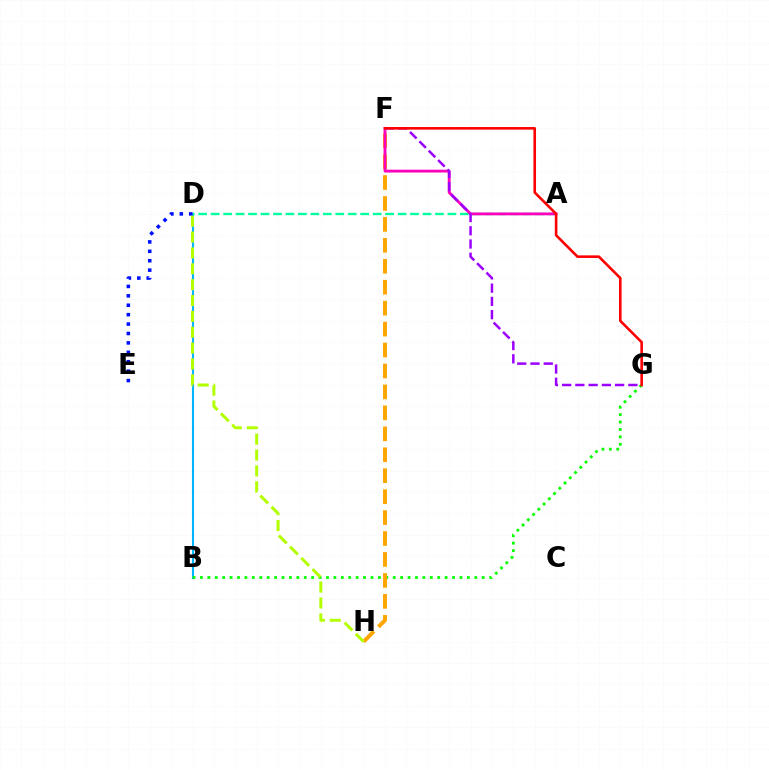{('B', 'D'): [{'color': '#00b5ff', 'line_style': 'solid', 'thickness': 1.5}], ('B', 'G'): [{'color': '#08ff00', 'line_style': 'dotted', 'thickness': 2.01}], ('D', 'E'): [{'color': '#0010ff', 'line_style': 'dotted', 'thickness': 2.56}], ('A', 'D'): [{'color': '#00ff9d', 'line_style': 'dashed', 'thickness': 1.69}], ('F', 'H'): [{'color': '#ffa500', 'line_style': 'dashed', 'thickness': 2.84}], ('A', 'F'): [{'color': '#ff00bd', 'line_style': 'solid', 'thickness': 2.05}], ('F', 'G'): [{'color': '#9b00ff', 'line_style': 'dashed', 'thickness': 1.8}, {'color': '#ff0000', 'line_style': 'solid', 'thickness': 1.87}], ('D', 'H'): [{'color': '#b3ff00', 'line_style': 'dashed', 'thickness': 2.15}]}